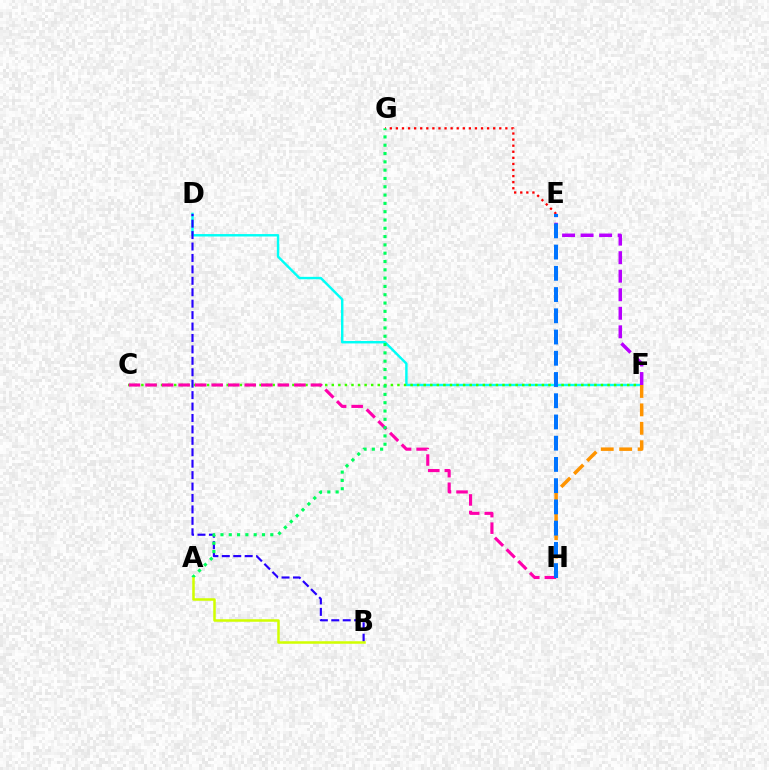{('D', 'F'): [{'color': '#00fff6', 'line_style': 'solid', 'thickness': 1.75}], ('E', 'G'): [{'color': '#ff0000', 'line_style': 'dotted', 'thickness': 1.65}], ('C', 'F'): [{'color': '#3dff00', 'line_style': 'dotted', 'thickness': 1.78}], ('B', 'D'): [{'color': '#2500ff', 'line_style': 'dashed', 'thickness': 1.55}], ('F', 'H'): [{'color': '#ff9400', 'line_style': 'dashed', 'thickness': 2.5}], ('C', 'H'): [{'color': '#ff00ac', 'line_style': 'dashed', 'thickness': 2.25}], ('E', 'F'): [{'color': '#b900ff', 'line_style': 'dashed', 'thickness': 2.52}], ('E', 'H'): [{'color': '#0074ff', 'line_style': 'dashed', 'thickness': 2.88}], ('A', 'G'): [{'color': '#00ff5c', 'line_style': 'dotted', 'thickness': 2.26}], ('A', 'B'): [{'color': '#d1ff00', 'line_style': 'solid', 'thickness': 1.81}]}